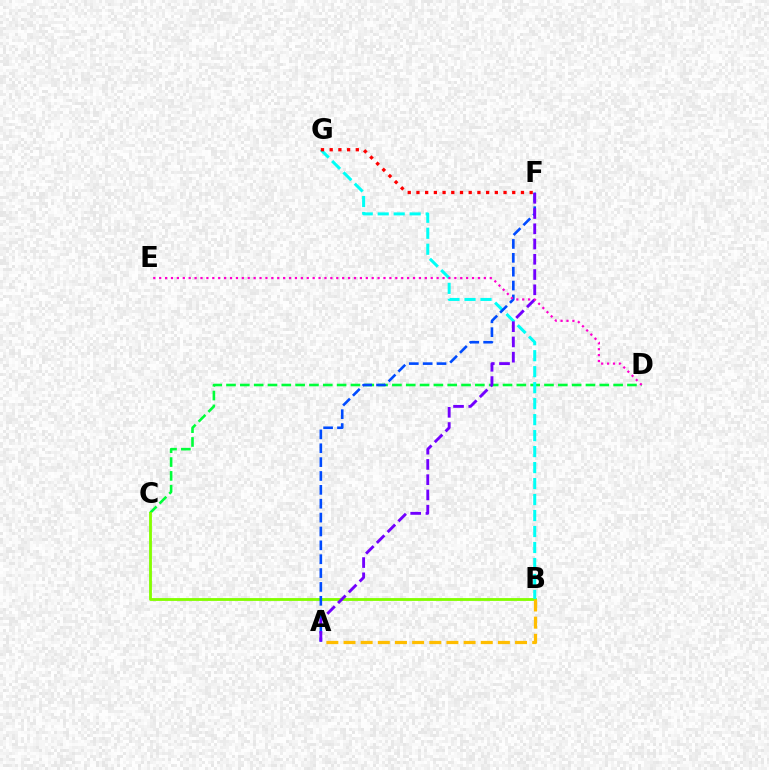{('C', 'D'): [{'color': '#00ff39', 'line_style': 'dashed', 'thickness': 1.88}], ('B', 'C'): [{'color': '#84ff00', 'line_style': 'solid', 'thickness': 2.04}], ('A', 'B'): [{'color': '#ffbd00', 'line_style': 'dashed', 'thickness': 2.33}], ('B', 'G'): [{'color': '#00fff6', 'line_style': 'dashed', 'thickness': 2.17}], ('A', 'F'): [{'color': '#004bff', 'line_style': 'dashed', 'thickness': 1.88}, {'color': '#7200ff', 'line_style': 'dashed', 'thickness': 2.07}], ('F', 'G'): [{'color': '#ff0000', 'line_style': 'dotted', 'thickness': 2.37}], ('D', 'E'): [{'color': '#ff00cf', 'line_style': 'dotted', 'thickness': 1.6}]}